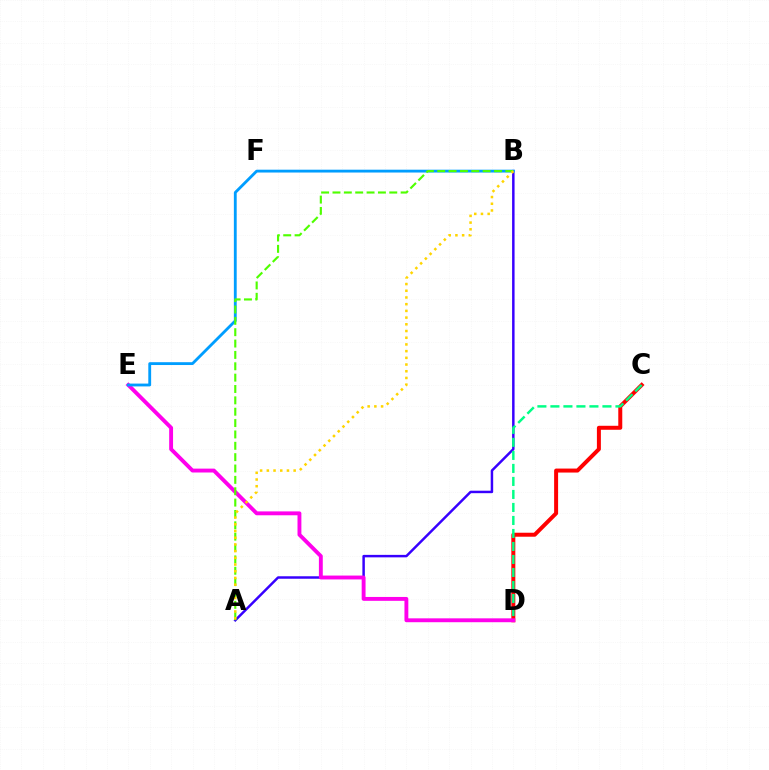{('A', 'B'): [{'color': '#3700ff', 'line_style': 'solid', 'thickness': 1.78}, {'color': '#4fff00', 'line_style': 'dashed', 'thickness': 1.54}, {'color': '#ffd500', 'line_style': 'dotted', 'thickness': 1.82}], ('C', 'D'): [{'color': '#ff0000', 'line_style': 'solid', 'thickness': 2.87}, {'color': '#00ff86', 'line_style': 'dashed', 'thickness': 1.77}], ('D', 'E'): [{'color': '#ff00ed', 'line_style': 'solid', 'thickness': 2.79}], ('B', 'E'): [{'color': '#009eff', 'line_style': 'solid', 'thickness': 2.04}]}